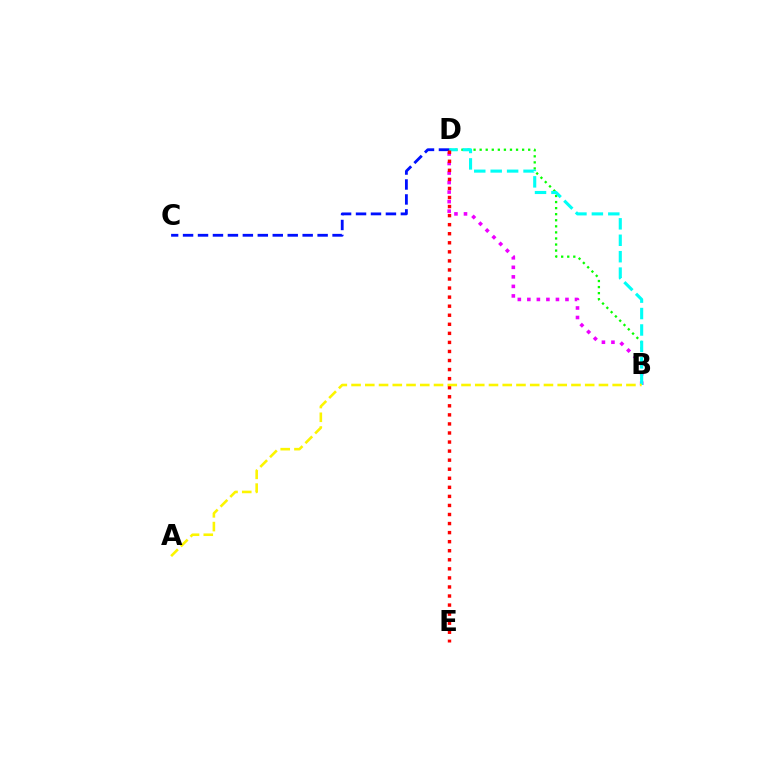{('B', 'D'): [{'color': '#08ff00', 'line_style': 'dotted', 'thickness': 1.65}, {'color': '#ee00ff', 'line_style': 'dotted', 'thickness': 2.59}, {'color': '#00fff6', 'line_style': 'dashed', 'thickness': 2.23}], ('C', 'D'): [{'color': '#0010ff', 'line_style': 'dashed', 'thickness': 2.03}], ('D', 'E'): [{'color': '#ff0000', 'line_style': 'dotted', 'thickness': 2.46}], ('A', 'B'): [{'color': '#fcf500', 'line_style': 'dashed', 'thickness': 1.87}]}